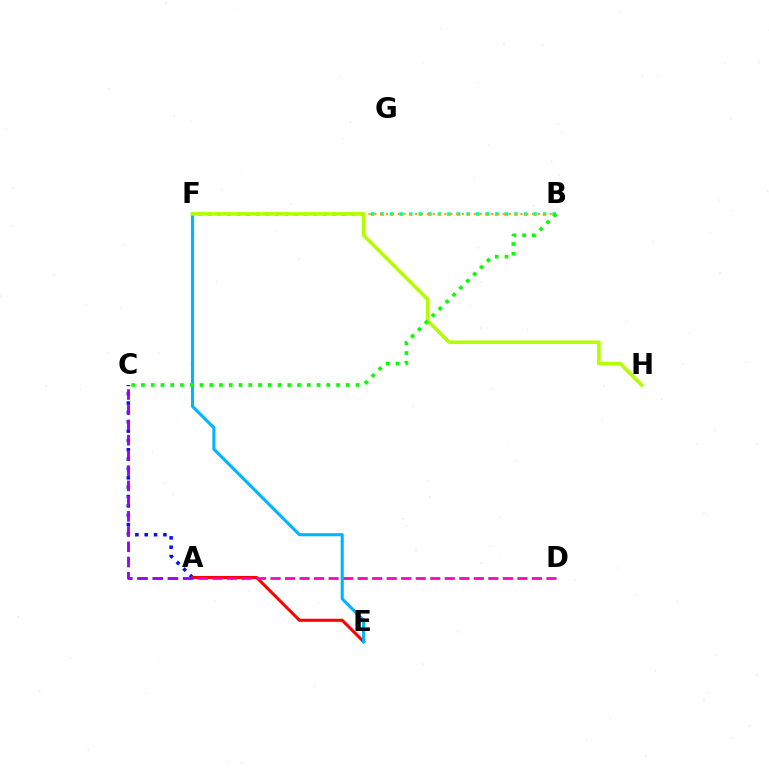{('A', 'C'): [{'color': '#0010ff', 'line_style': 'dotted', 'thickness': 2.54}, {'color': '#9b00ff', 'line_style': 'dashed', 'thickness': 2.07}], ('A', 'E'): [{'color': '#ff0000', 'line_style': 'solid', 'thickness': 2.19}], ('B', 'F'): [{'color': '#00ff9d', 'line_style': 'dotted', 'thickness': 2.6}, {'color': '#ffa500', 'line_style': 'dotted', 'thickness': 1.59}], ('A', 'D'): [{'color': '#ff00bd', 'line_style': 'dashed', 'thickness': 1.97}], ('E', 'F'): [{'color': '#00b5ff', 'line_style': 'solid', 'thickness': 2.23}], ('F', 'H'): [{'color': '#b3ff00', 'line_style': 'solid', 'thickness': 2.61}], ('B', 'C'): [{'color': '#08ff00', 'line_style': 'dotted', 'thickness': 2.65}]}